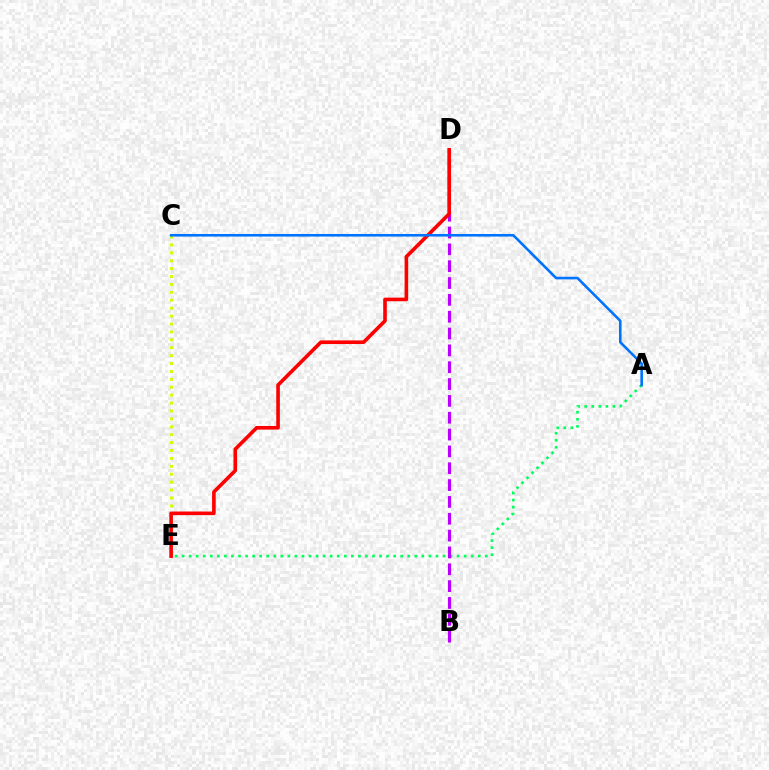{('A', 'E'): [{'color': '#00ff5c', 'line_style': 'dotted', 'thickness': 1.92}], ('C', 'E'): [{'color': '#d1ff00', 'line_style': 'dotted', 'thickness': 2.15}], ('B', 'D'): [{'color': '#b900ff', 'line_style': 'dashed', 'thickness': 2.29}], ('D', 'E'): [{'color': '#ff0000', 'line_style': 'solid', 'thickness': 2.61}], ('A', 'C'): [{'color': '#0074ff', 'line_style': 'solid', 'thickness': 1.87}]}